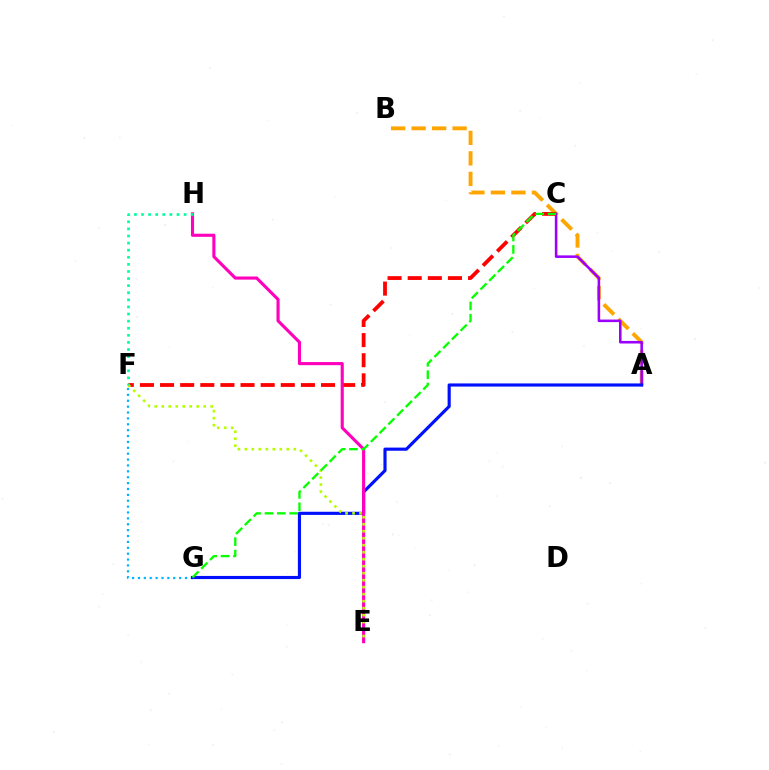{('F', 'G'): [{'color': '#00b5ff', 'line_style': 'dotted', 'thickness': 1.6}], ('A', 'B'): [{'color': '#ffa500', 'line_style': 'dashed', 'thickness': 2.78}], ('A', 'C'): [{'color': '#9b00ff', 'line_style': 'solid', 'thickness': 1.84}], ('C', 'F'): [{'color': '#ff0000', 'line_style': 'dashed', 'thickness': 2.73}], ('A', 'G'): [{'color': '#0010ff', 'line_style': 'solid', 'thickness': 2.26}], ('E', 'H'): [{'color': '#ff00bd', 'line_style': 'solid', 'thickness': 2.24}], ('E', 'F'): [{'color': '#b3ff00', 'line_style': 'dotted', 'thickness': 1.9}], ('C', 'G'): [{'color': '#08ff00', 'line_style': 'dashed', 'thickness': 1.68}], ('F', 'H'): [{'color': '#00ff9d', 'line_style': 'dotted', 'thickness': 1.93}]}